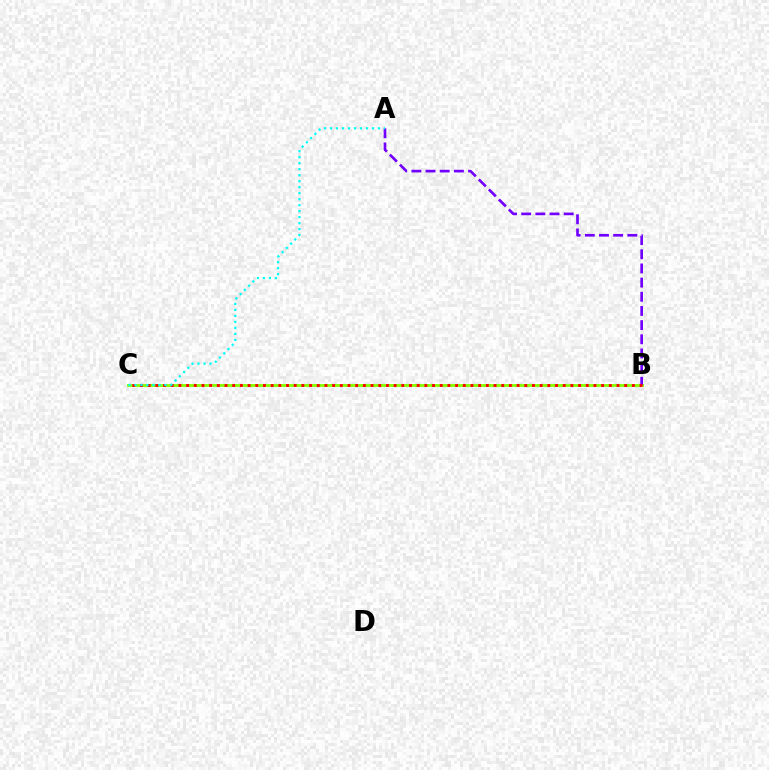{('B', 'C'): [{'color': '#84ff00', 'line_style': 'solid', 'thickness': 2.04}, {'color': '#ff0000', 'line_style': 'dotted', 'thickness': 2.09}], ('A', 'B'): [{'color': '#7200ff', 'line_style': 'dashed', 'thickness': 1.92}], ('A', 'C'): [{'color': '#00fff6', 'line_style': 'dotted', 'thickness': 1.63}]}